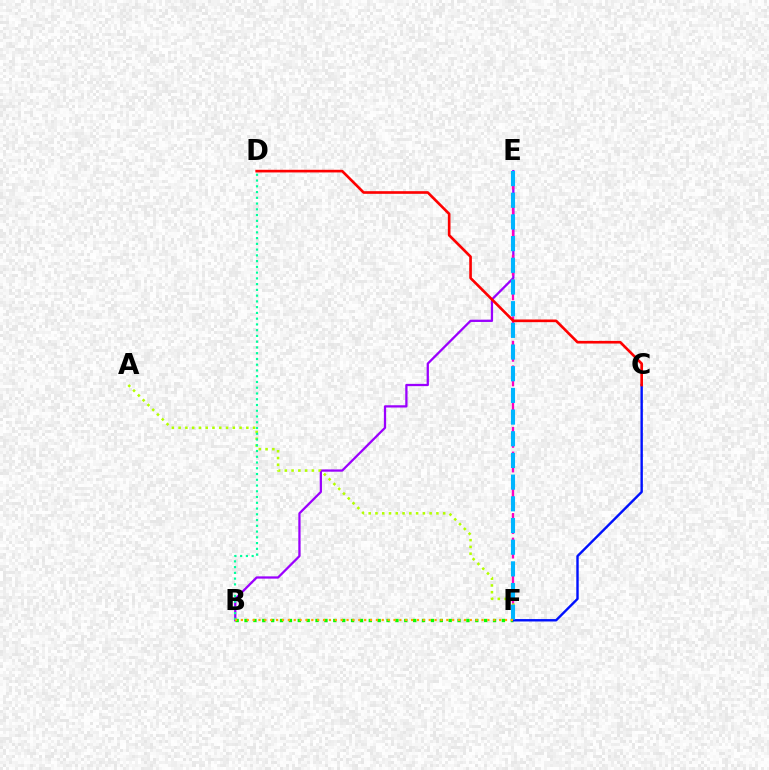{('B', 'E'): [{'color': '#9b00ff', 'line_style': 'solid', 'thickness': 1.64}], ('B', 'F'): [{'color': '#08ff00', 'line_style': 'dotted', 'thickness': 2.41}, {'color': '#ffa500', 'line_style': 'dotted', 'thickness': 1.59}], ('E', 'F'): [{'color': '#ff00bd', 'line_style': 'dashed', 'thickness': 1.67}, {'color': '#00b5ff', 'line_style': 'dashed', 'thickness': 2.95}], ('A', 'F'): [{'color': '#b3ff00', 'line_style': 'dotted', 'thickness': 1.84}], ('C', 'F'): [{'color': '#0010ff', 'line_style': 'solid', 'thickness': 1.73}], ('C', 'D'): [{'color': '#ff0000', 'line_style': 'solid', 'thickness': 1.9}], ('B', 'D'): [{'color': '#00ff9d', 'line_style': 'dotted', 'thickness': 1.56}]}